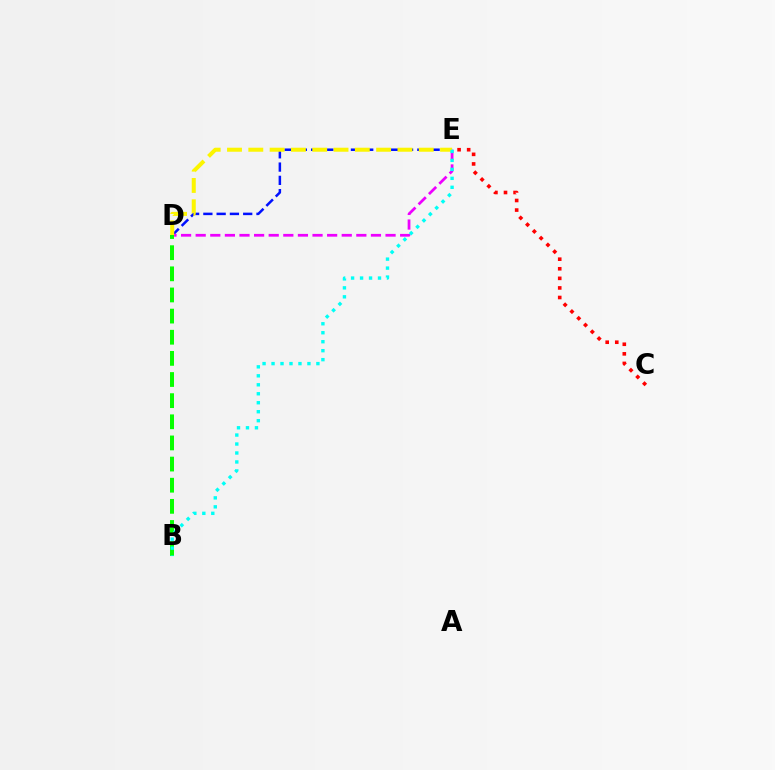{('D', 'E'): [{'color': '#0010ff', 'line_style': 'dashed', 'thickness': 1.8}, {'color': '#ee00ff', 'line_style': 'dashed', 'thickness': 1.98}, {'color': '#fcf500', 'line_style': 'dashed', 'thickness': 2.89}], ('C', 'E'): [{'color': '#ff0000', 'line_style': 'dotted', 'thickness': 2.6}], ('B', 'D'): [{'color': '#08ff00', 'line_style': 'dashed', 'thickness': 2.87}], ('B', 'E'): [{'color': '#00fff6', 'line_style': 'dotted', 'thickness': 2.44}]}